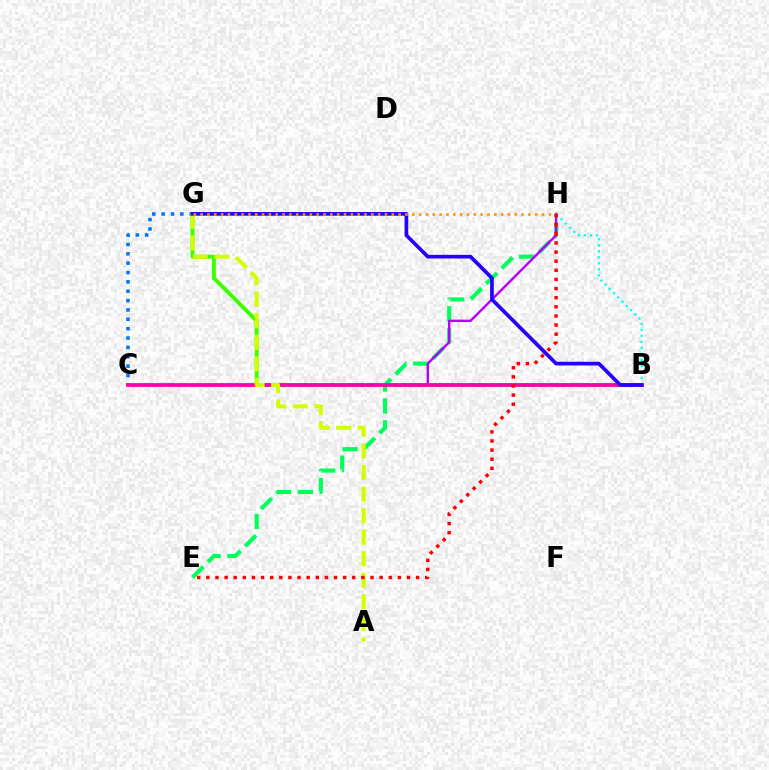{('E', 'H'): [{'color': '#00ff5c', 'line_style': 'dashed', 'thickness': 2.97}, {'color': '#ff0000', 'line_style': 'dotted', 'thickness': 2.48}], ('C', 'H'): [{'color': '#b900ff', 'line_style': 'solid', 'thickness': 1.73}], ('C', 'G'): [{'color': '#0074ff', 'line_style': 'dotted', 'thickness': 2.54}], ('B', 'G'): [{'color': '#3dff00', 'line_style': 'solid', 'thickness': 2.84}, {'color': '#2500ff', 'line_style': 'solid', 'thickness': 2.65}], ('B', 'C'): [{'color': '#ff00ac', 'line_style': 'solid', 'thickness': 2.66}], ('B', 'H'): [{'color': '#00fff6', 'line_style': 'dotted', 'thickness': 1.63}], ('A', 'G'): [{'color': '#d1ff00', 'line_style': 'dashed', 'thickness': 2.93}], ('G', 'H'): [{'color': '#ff9400', 'line_style': 'dotted', 'thickness': 1.86}]}